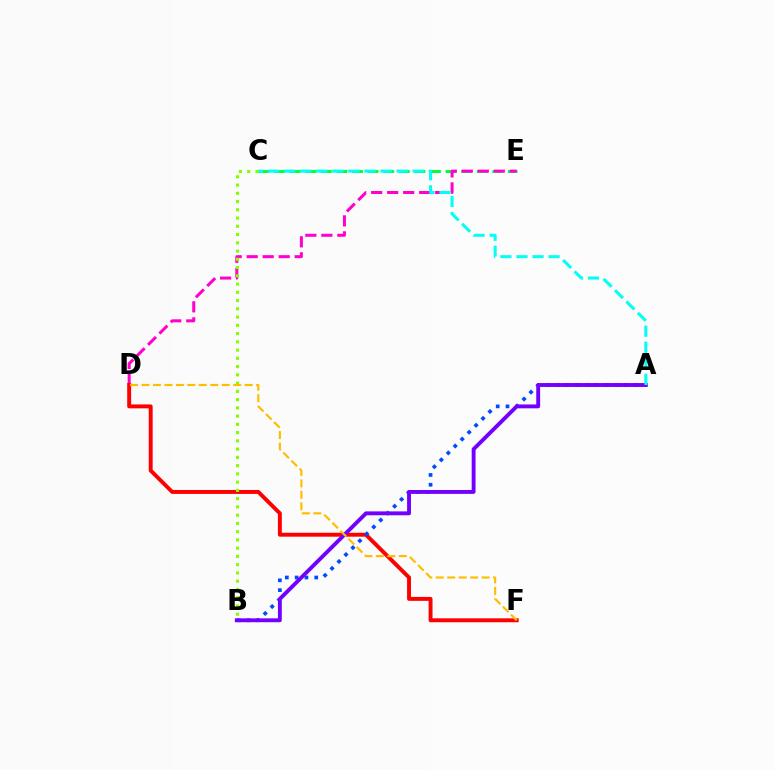{('C', 'E'): [{'color': '#00ff39', 'line_style': 'dashed', 'thickness': 2.12}], ('D', 'E'): [{'color': '#ff00cf', 'line_style': 'dashed', 'thickness': 2.17}], ('D', 'F'): [{'color': '#ff0000', 'line_style': 'solid', 'thickness': 2.83}, {'color': '#ffbd00', 'line_style': 'dashed', 'thickness': 1.56}], ('B', 'C'): [{'color': '#84ff00', 'line_style': 'dotted', 'thickness': 2.24}], ('A', 'B'): [{'color': '#004bff', 'line_style': 'dotted', 'thickness': 2.66}, {'color': '#7200ff', 'line_style': 'solid', 'thickness': 2.79}], ('A', 'C'): [{'color': '#00fff6', 'line_style': 'dashed', 'thickness': 2.18}]}